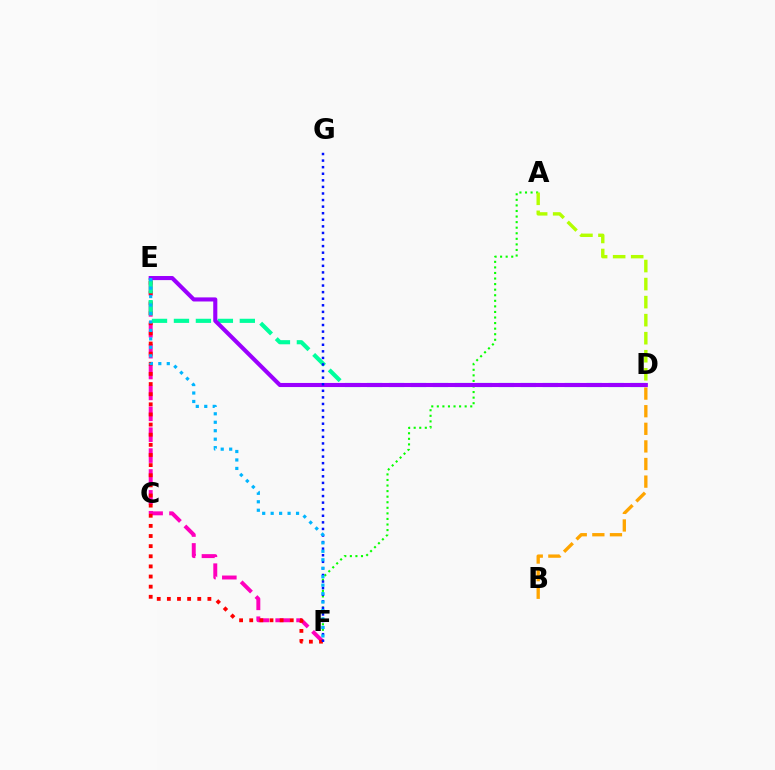{('E', 'F'): [{'color': '#ff00bd', 'line_style': 'dashed', 'thickness': 2.84}, {'color': '#ff0000', 'line_style': 'dotted', 'thickness': 2.75}, {'color': '#00b5ff', 'line_style': 'dotted', 'thickness': 2.3}], ('A', 'F'): [{'color': '#08ff00', 'line_style': 'dotted', 'thickness': 1.51}], ('A', 'D'): [{'color': '#b3ff00', 'line_style': 'dashed', 'thickness': 2.45}], ('D', 'E'): [{'color': '#00ff9d', 'line_style': 'dashed', 'thickness': 2.98}, {'color': '#9b00ff', 'line_style': 'solid', 'thickness': 2.95}], ('B', 'D'): [{'color': '#ffa500', 'line_style': 'dashed', 'thickness': 2.39}], ('F', 'G'): [{'color': '#0010ff', 'line_style': 'dotted', 'thickness': 1.79}]}